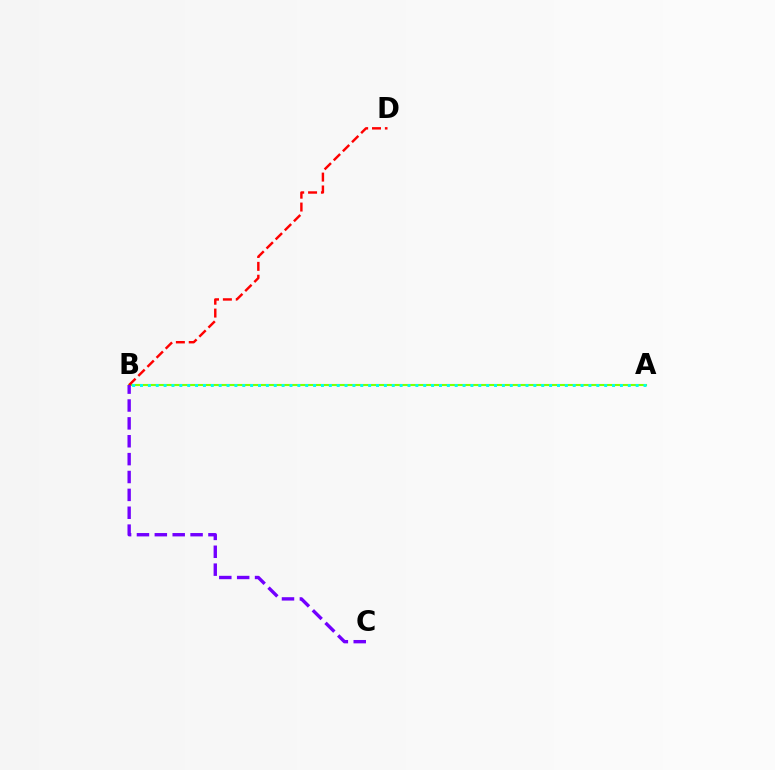{('A', 'B'): [{'color': '#84ff00', 'line_style': 'solid', 'thickness': 1.53}, {'color': '#00fff6', 'line_style': 'dotted', 'thickness': 2.14}], ('B', 'D'): [{'color': '#ff0000', 'line_style': 'dashed', 'thickness': 1.75}], ('B', 'C'): [{'color': '#7200ff', 'line_style': 'dashed', 'thickness': 2.43}]}